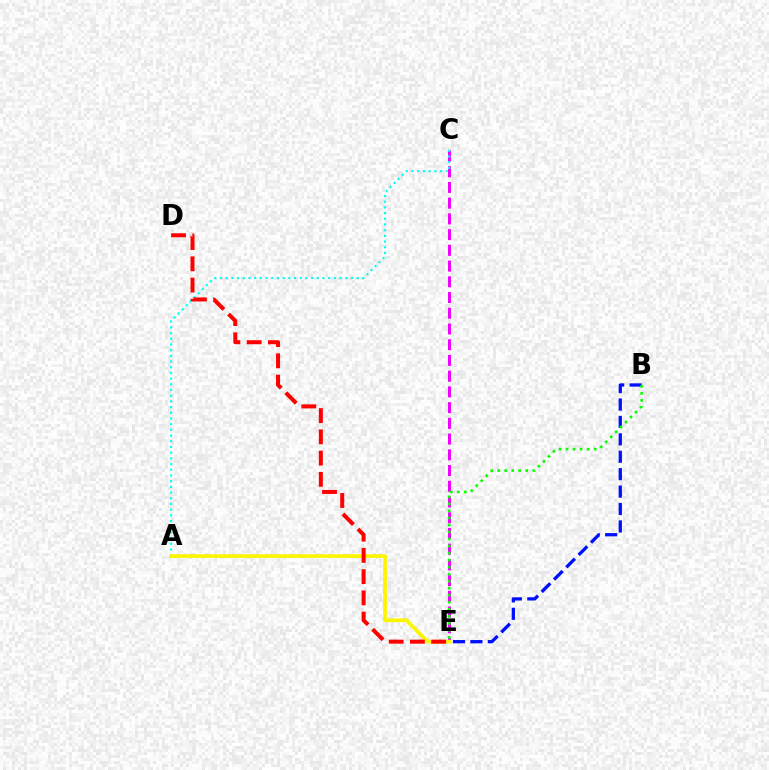{('B', 'E'): [{'color': '#0010ff', 'line_style': 'dashed', 'thickness': 2.37}, {'color': '#08ff00', 'line_style': 'dotted', 'thickness': 1.91}], ('C', 'E'): [{'color': '#ee00ff', 'line_style': 'dashed', 'thickness': 2.14}], ('A', 'C'): [{'color': '#00fff6', 'line_style': 'dotted', 'thickness': 1.55}], ('A', 'E'): [{'color': '#fcf500', 'line_style': 'solid', 'thickness': 2.68}], ('D', 'E'): [{'color': '#ff0000', 'line_style': 'dashed', 'thickness': 2.89}]}